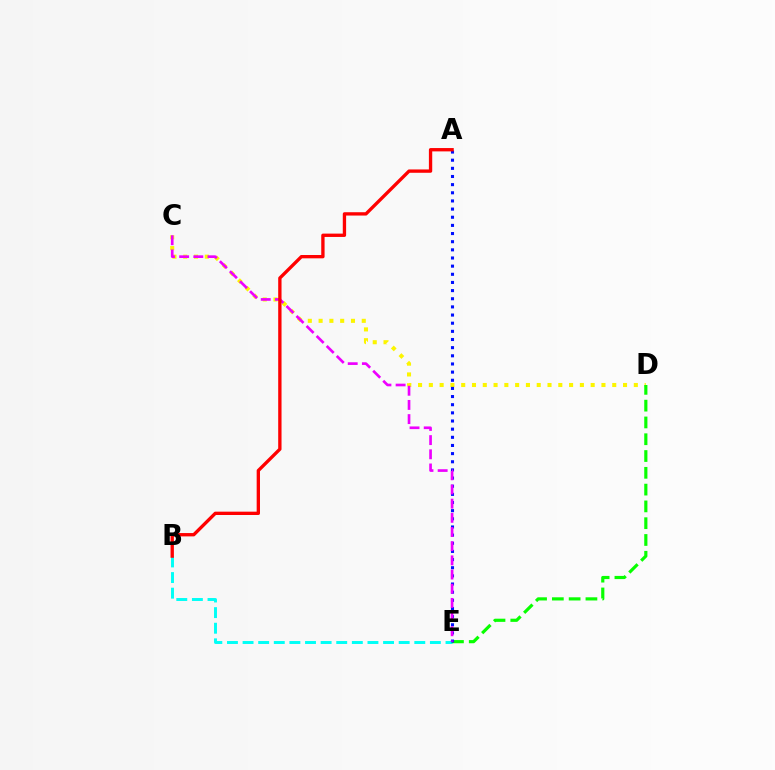{('B', 'E'): [{'color': '#00fff6', 'line_style': 'dashed', 'thickness': 2.12}], ('C', 'D'): [{'color': '#fcf500', 'line_style': 'dotted', 'thickness': 2.93}], ('D', 'E'): [{'color': '#08ff00', 'line_style': 'dashed', 'thickness': 2.28}], ('A', 'E'): [{'color': '#0010ff', 'line_style': 'dotted', 'thickness': 2.21}], ('C', 'E'): [{'color': '#ee00ff', 'line_style': 'dashed', 'thickness': 1.93}], ('A', 'B'): [{'color': '#ff0000', 'line_style': 'solid', 'thickness': 2.4}]}